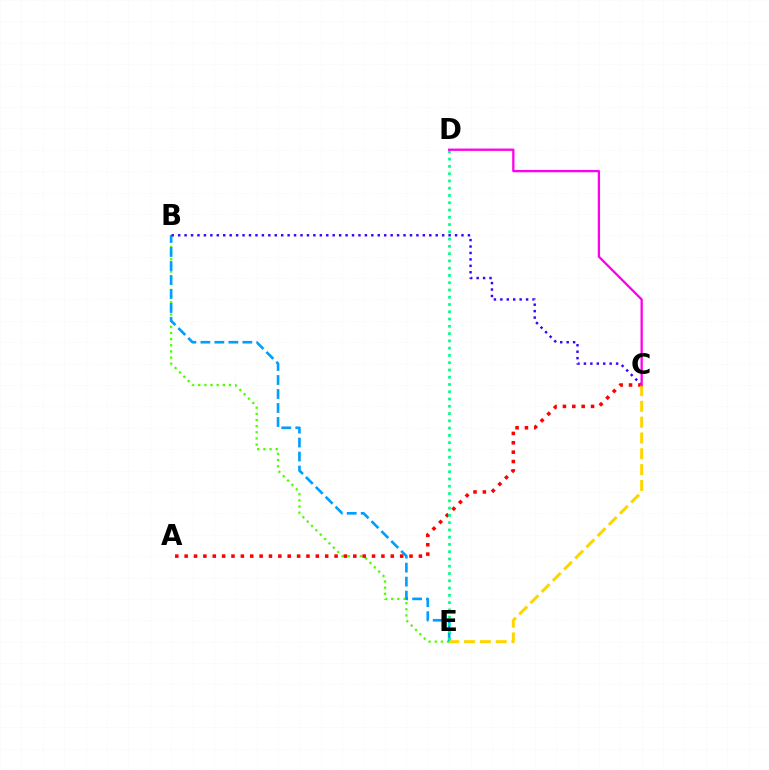{('B', 'E'): [{'color': '#4fff00', 'line_style': 'dotted', 'thickness': 1.67}, {'color': '#009eff', 'line_style': 'dashed', 'thickness': 1.9}], ('B', 'C'): [{'color': '#3700ff', 'line_style': 'dotted', 'thickness': 1.75}], ('A', 'C'): [{'color': '#ff0000', 'line_style': 'dotted', 'thickness': 2.55}], ('C', 'E'): [{'color': '#ffd500', 'line_style': 'dashed', 'thickness': 2.15}], ('D', 'E'): [{'color': '#00ff86', 'line_style': 'dotted', 'thickness': 1.98}], ('C', 'D'): [{'color': '#ff00ed', 'line_style': 'solid', 'thickness': 1.66}]}